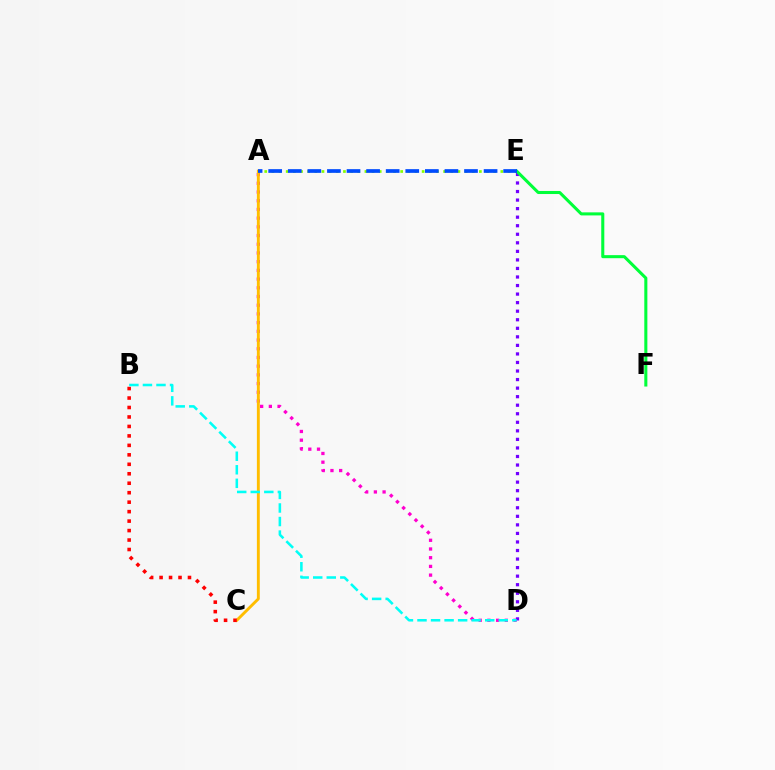{('A', 'D'): [{'color': '#ff00cf', 'line_style': 'dotted', 'thickness': 2.37}], ('A', 'C'): [{'color': '#ffbd00', 'line_style': 'solid', 'thickness': 2.08}], ('D', 'E'): [{'color': '#7200ff', 'line_style': 'dotted', 'thickness': 2.32}], ('A', 'E'): [{'color': '#84ff00', 'line_style': 'dotted', 'thickness': 1.94}, {'color': '#004bff', 'line_style': 'dashed', 'thickness': 2.66}], ('E', 'F'): [{'color': '#00ff39', 'line_style': 'solid', 'thickness': 2.2}], ('B', 'C'): [{'color': '#ff0000', 'line_style': 'dotted', 'thickness': 2.57}], ('B', 'D'): [{'color': '#00fff6', 'line_style': 'dashed', 'thickness': 1.84}]}